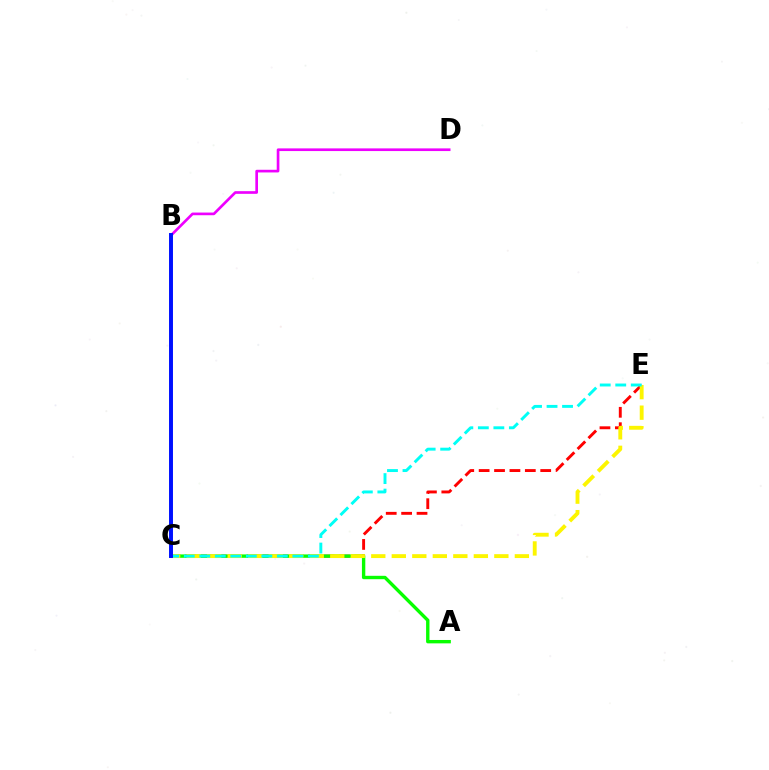{('B', 'D'): [{'color': '#ee00ff', 'line_style': 'solid', 'thickness': 1.92}], ('C', 'E'): [{'color': '#ff0000', 'line_style': 'dashed', 'thickness': 2.09}, {'color': '#fcf500', 'line_style': 'dashed', 'thickness': 2.79}, {'color': '#00fff6', 'line_style': 'dashed', 'thickness': 2.11}], ('A', 'C'): [{'color': '#08ff00', 'line_style': 'solid', 'thickness': 2.43}], ('B', 'C'): [{'color': '#0010ff', 'line_style': 'solid', 'thickness': 2.84}]}